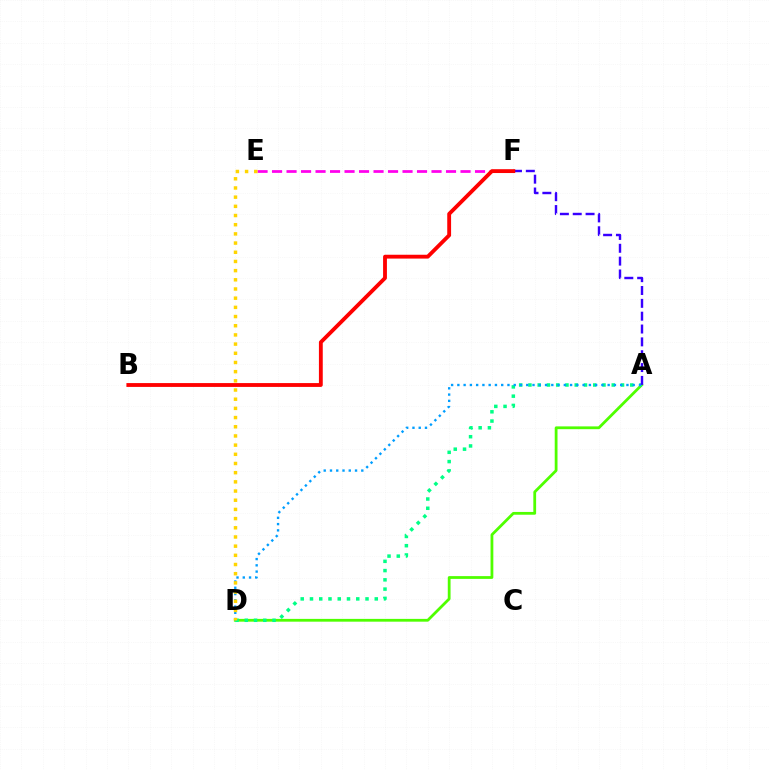{('A', 'D'): [{'color': '#4fff00', 'line_style': 'solid', 'thickness': 2.0}, {'color': '#00ff86', 'line_style': 'dotted', 'thickness': 2.52}, {'color': '#009eff', 'line_style': 'dotted', 'thickness': 1.7}], ('E', 'F'): [{'color': '#ff00ed', 'line_style': 'dashed', 'thickness': 1.97}], ('A', 'F'): [{'color': '#3700ff', 'line_style': 'dashed', 'thickness': 1.74}], ('B', 'F'): [{'color': '#ff0000', 'line_style': 'solid', 'thickness': 2.76}], ('D', 'E'): [{'color': '#ffd500', 'line_style': 'dotted', 'thickness': 2.5}]}